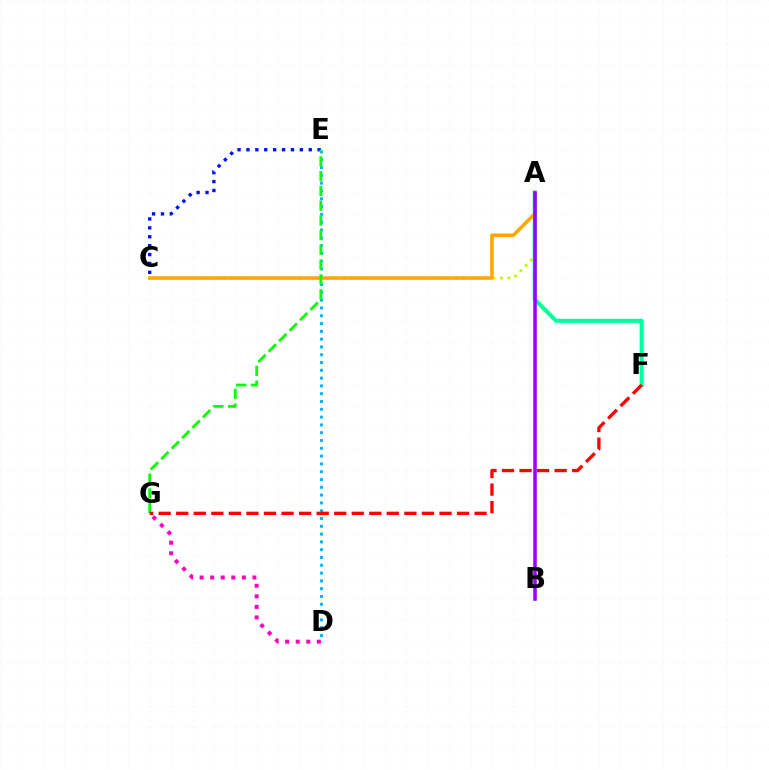{('C', 'E'): [{'color': '#0010ff', 'line_style': 'dotted', 'thickness': 2.42}], ('A', 'F'): [{'color': '#00ff9d', 'line_style': 'solid', 'thickness': 2.91}], ('A', 'C'): [{'color': '#b3ff00', 'line_style': 'dotted', 'thickness': 2.04}, {'color': '#ffa500', 'line_style': 'solid', 'thickness': 2.53}], ('D', 'E'): [{'color': '#00b5ff', 'line_style': 'dotted', 'thickness': 2.12}], ('D', 'G'): [{'color': '#ff00bd', 'line_style': 'dotted', 'thickness': 2.87}], ('E', 'G'): [{'color': '#08ff00', 'line_style': 'dashed', 'thickness': 2.0}], ('A', 'B'): [{'color': '#9b00ff', 'line_style': 'solid', 'thickness': 2.55}], ('F', 'G'): [{'color': '#ff0000', 'line_style': 'dashed', 'thickness': 2.38}]}